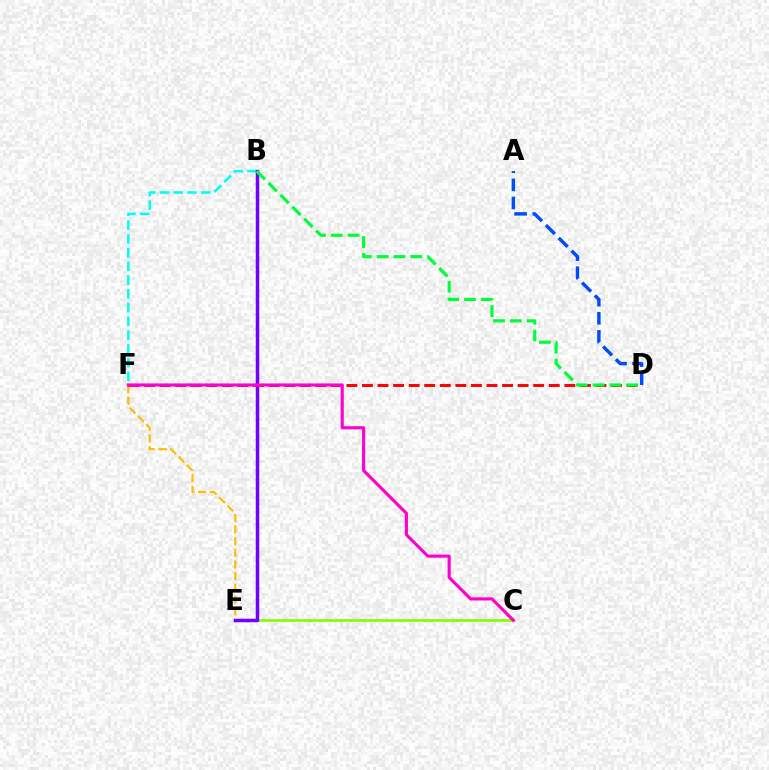{('B', 'F'): [{'color': '#00fff6', 'line_style': 'dashed', 'thickness': 1.87}], ('C', 'E'): [{'color': '#84ff00', 'line_style': 'solid', 'thickness': 1.93}], ('A', 'D'): [{'color': '#004bff', 'line_style': 'dashed', 'thickness': 2.46}], ('E', 'F'): [{'color': '#ffbd00', 'line_style': 'dashed', 'thickness': 1.58}], ('B', 'E'): [{'color': '#7200ff', 'line_style': 'solid', 'thickness': 2.51}], ('D', 'F'): [{'color': '#ff0000', 'line_style': 'dashed', 'thickness': 2.11}], ('B', 'D'): [{'color': '#00ff39', 'line_style': 'dashed', 'thickness': 2.28}], ('C', 'F'): [{'color': '#ff00cf', 'line_style': 'solid', 'thickness': 2.25}]}